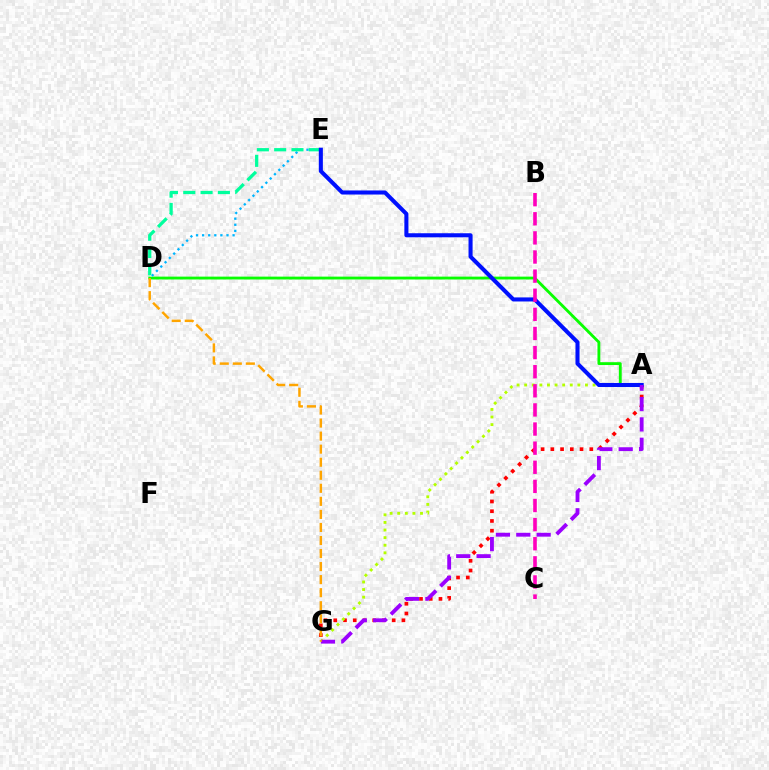{('A', 'D'): [{'color': '#08ff00', 'line_style': 'solid', 'thickness': 2.05}], ('D', 'E'): [{'color': '#00b5ff', 'line_style': 'dotted', 'thickness': 1.66}, {'color': '#00ff9d', 'line_style': 'dashed', 'thickness': 2.35}], ('A', 'G'): [{'color': '#ff0000', 'line_style': 'dotted', 'thickness': 2.65}, {'color': '#b3ff00', 'line_style': 'dotted', 'thickness': 2.06}, {'color': '#9b00ff', 'line_style': 'dashed', 'thickness': 2.77}], ('A', 'E'): [{'color': '#0010ff', 'line_style': 'solid', 'thickness': 2.93}], ('B', 'C'): [{'color': '#ff00bd', 'line_style': 'dashed', 'thickness': 2.6}], ('D', 'G'): [{'color': '#ffa500', 'line_style': 'dashed', 'thickness': 1.77}]}